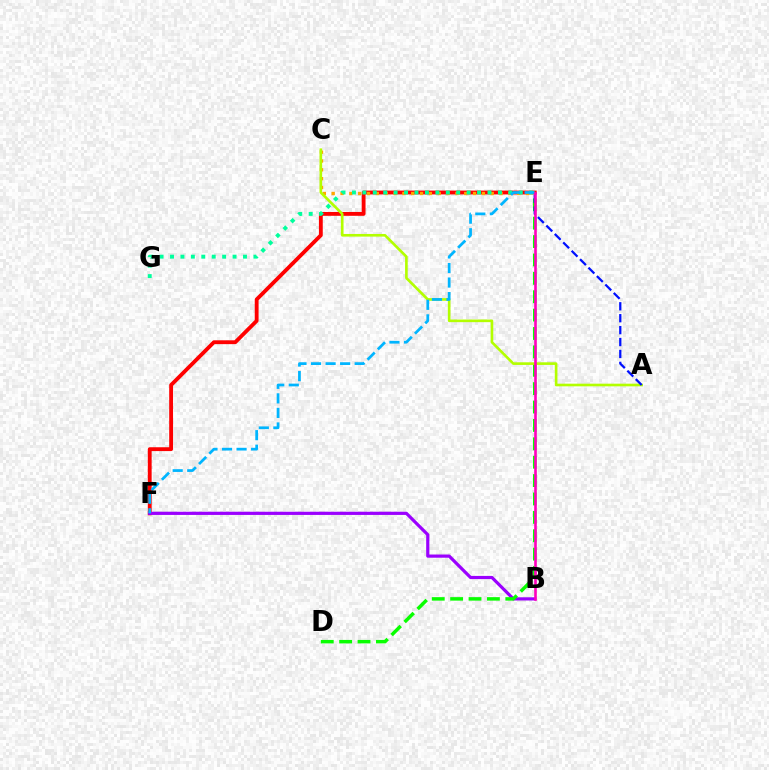{('E', 'F'): [{'color': '#ff0000', 'line_style': 'solid', 'thickness': 2.77}, {'color': '#00b5ff', 'line_style': 'dashed', 'thickness': 1.98}], ('B', 'F'): [{'color': '#9b00ff', 'line_style': 'solid', 'thickness': 2.3}], ('D', 'E'): [{'color': '#08ff00', 'line_style': 'dashed', 'thickness': 2.5}], ('C', 'E'): [{'color': '#ffa500', 'line_style': 'dotted', 'thickness': 2.4}], ('A', 'C'): [{'color': '#b3ff00', 'line_style': 'solid', 'thickness': 1.9}], ('E', 'G'): [{'color': '#00ff9d', 'line_style': 'dotted', 'thickness': 2.83}], ('A', 'E'): [{'color': '#0010ff', 'line_style': 'dashed', 'thickness': 1.62}], ('B', 'E'): [{'color': '#ff00bd', 'line_style': 'solid', 'thickness': 1.88}]}